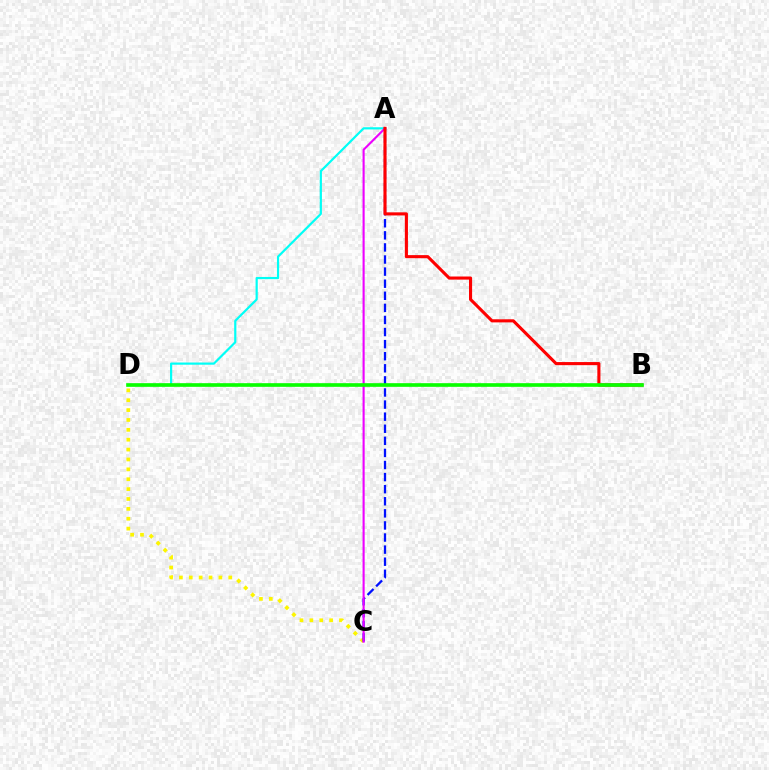{('C', 'D'): [{'color': '#fcf500', 'line_style': 'dotted', 'thickness': 2.68}], ('A', 'D'): [{'color': '#00fff6', 'line_style': 'solid', 'thickness': 1.58}], ('A', 'C'): [{'color': '#0010ff', 'line_style': 'dashed', 'thickness': 1.64}, {'color': '#ee00ff', 'line_style': 'solid', 'thickness': 1.52}], ('A', 'B'): [{'color': '#ff0000', 'line_style': 'solid', 'thickness': 2.23}], ('B', 'D'): [{'color': '#08ff00', 'line_style': 'solid', 'thickness': 2.63}]}